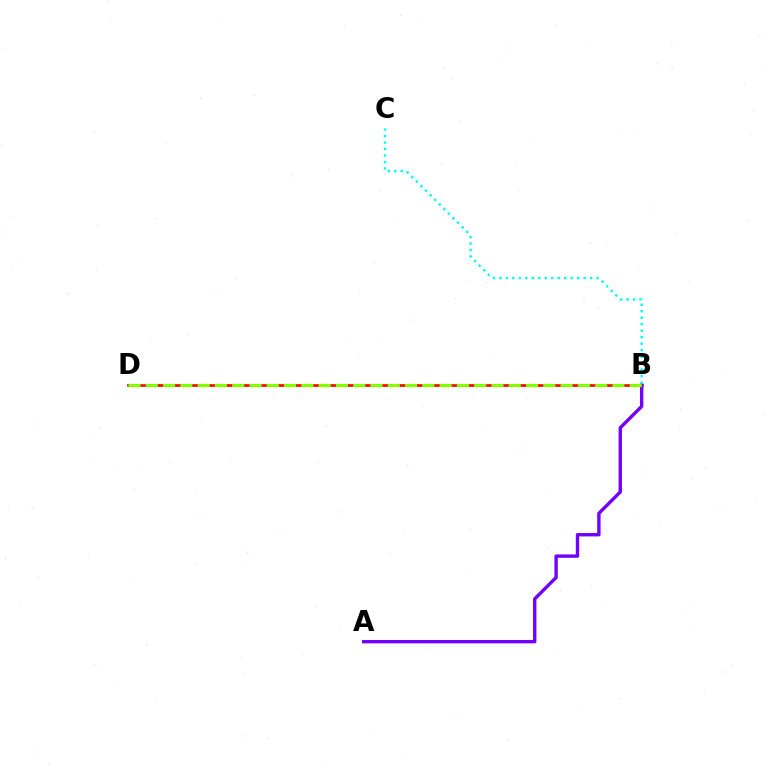{('B', 'D'): [{'color': '#ff0000', 'line_style': 'solid', 'thickness': 1.9}, {'color': '#84ff00', 'line_style': 'dashed', 'thickness': 2.35}], ('A', 'B'): [{'color': '#7200ff', 'line_style': 'solid', 'thickness': 2.43}], ('B', 'C'): [{'color': '#00fff6', 'line_style': 'dotted', 'thickness': 1.76}]}